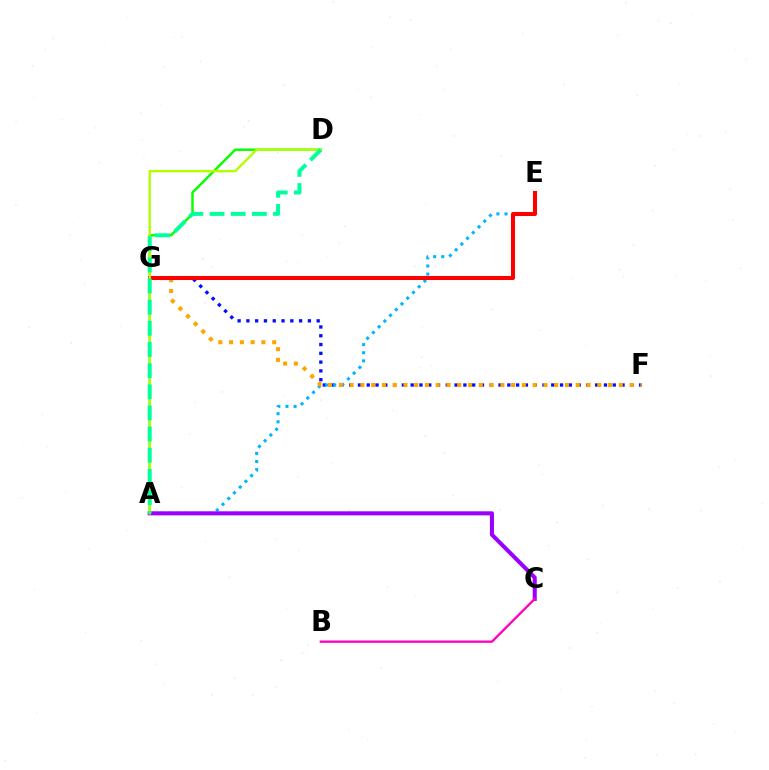{('F', 'G'): [{'color': '#0010ff', 'line_style': 'dotted', 'thickness': 2.39}, {'color': '#ffa500', 'line_style': 'dotted', 'thickness': 2.93}], ('A', 'E'): [{'color': '#00b5ff', 'line_style': 'dotted', 'thickness': 2.2}], ('A', 'D'): [{'color': '#08ff00', 'line_style': 'solid', 'thickness': 1.77}, {'color': '#b3ff00', 'line_style': 'solid', 'thickness': 1.71}, {'color': '#00ff9d', 'line_style': 'dashed', 'thickness': 2.87}], ('A', 'C'): [{'color': '#9b00ff', 'line_style': 'solid', 'thickness': 2.92}], ('B', 'C'): [{'color': '#ff00bd', 'line_style': 'solid', 'thickness': 1.67}], ('E', 'G'): [{'color': '#ff0000', 'line_style': 'solid', 'thickness': 2.92}]}